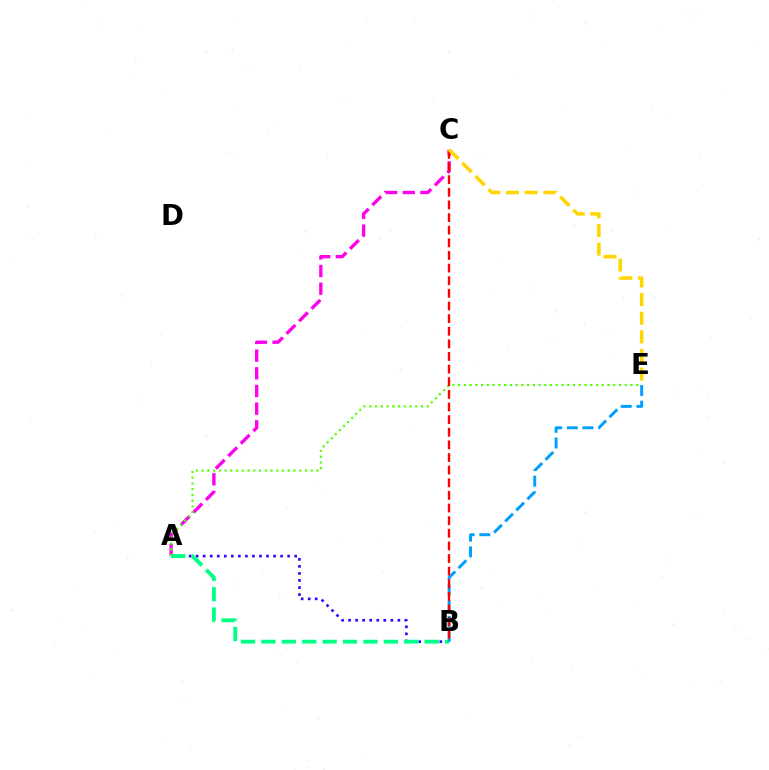{('A', 'C'): [{'color': '#ff00ed', 'line_style': 'dashed', 'thickness': 2.4}], ('A', 'B'): [{'color': '#3700ff', 'line_style': 'dotted', 'thickness': 1.91}, {'color': '#00ff86', 'line_style': 'dashed', 'thickness': 2.77}], ('A', 'E'): [{'color': '#4fff00', 'line_style': 'dotted', 'thickness': 1.56}], ('B', 'E'): [{'color': '#009eff', 'line_style': 'dashed', 'thickness': 2.13}], ('B', 'C'): [{'color': '#ff0000', 'line_style': 'dashed', 'thickness': 1.72}], ('C', 'E'): [{'color': '#ffd500', 'line_style': 'dashed', 'thickness': 2.53}]}